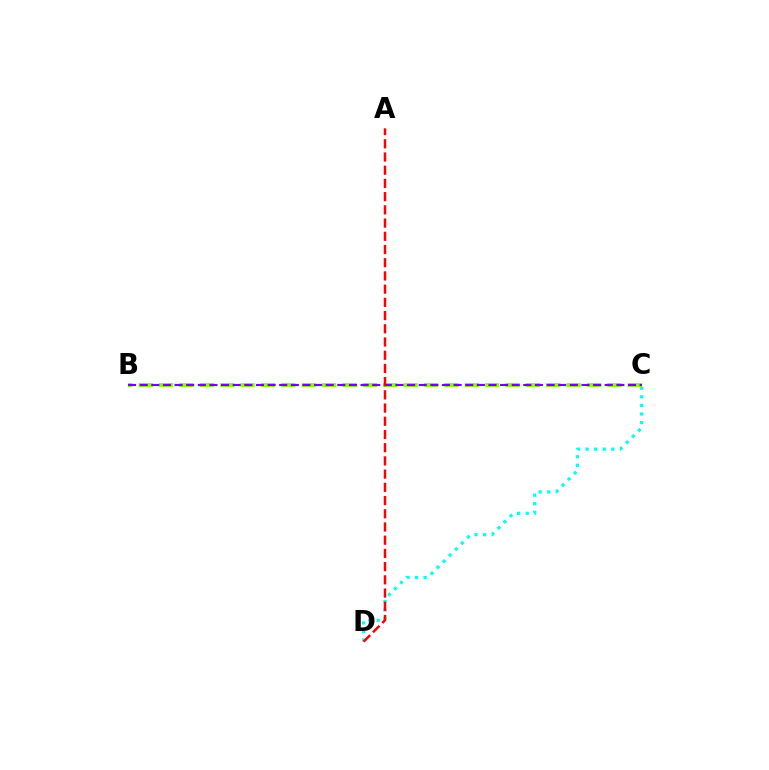{('C', 'D'): [{'color': '#00fff6', 'line_style': 'dotted', 'thickness': 2.33}], ('B', 'C'): [{'color': '#84ff00', 'line_style': 'dashed', 'thickness': 2.77}, {'color': '#7200ff', 'line_style': 'dashed', 'thickness': 1.58}], ('A', 'D'): [{'color': '#ff0000', 'line_style': 'dashed', 'thickness': 1.8}]}